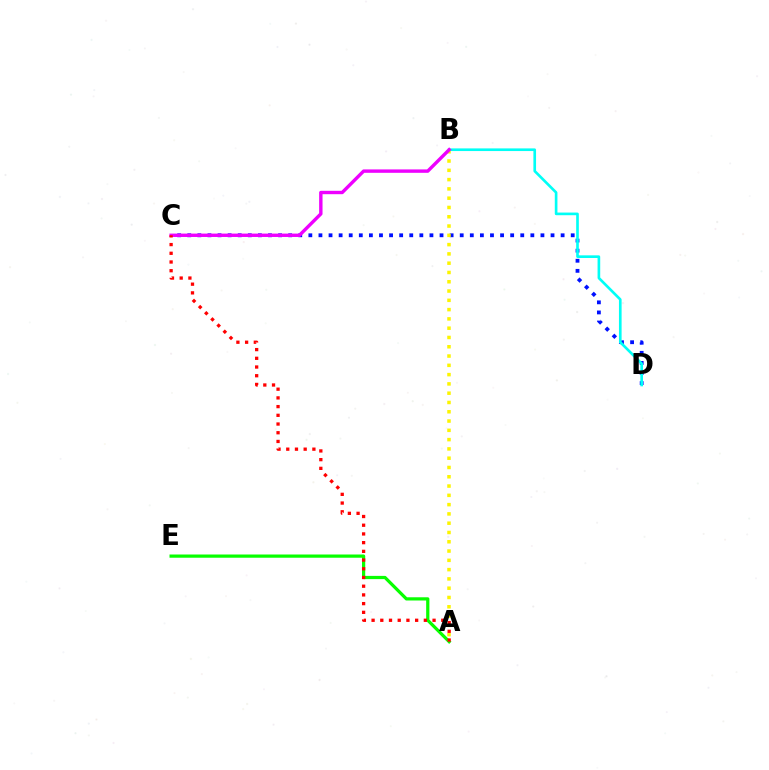{('C', 'D'): [{'color': '#0010ff', 'line_style': 'dotted', 'thickness': 2.74}], ('A', 'B'): [{'color': '#fcf500', 'line_style': 'dotted', 'thickness': 2.52}], ('A', 'E'): [{'color': '#08ff00', 'line_style': 'solid', 'thickness': 2.32}], ('B', 'D'): [{'color': '#00fff6', 'line_style': 'solid', 'thickness': 1.91}], ('B', 'C'): [{'color': '#ee00ff', 'line_style': 'solid', 'thickness': 2.44}], ('A', 'C'): [{'color': '#ff0000', 'line_style': 'dotted', 'thickness': 2.37}]}